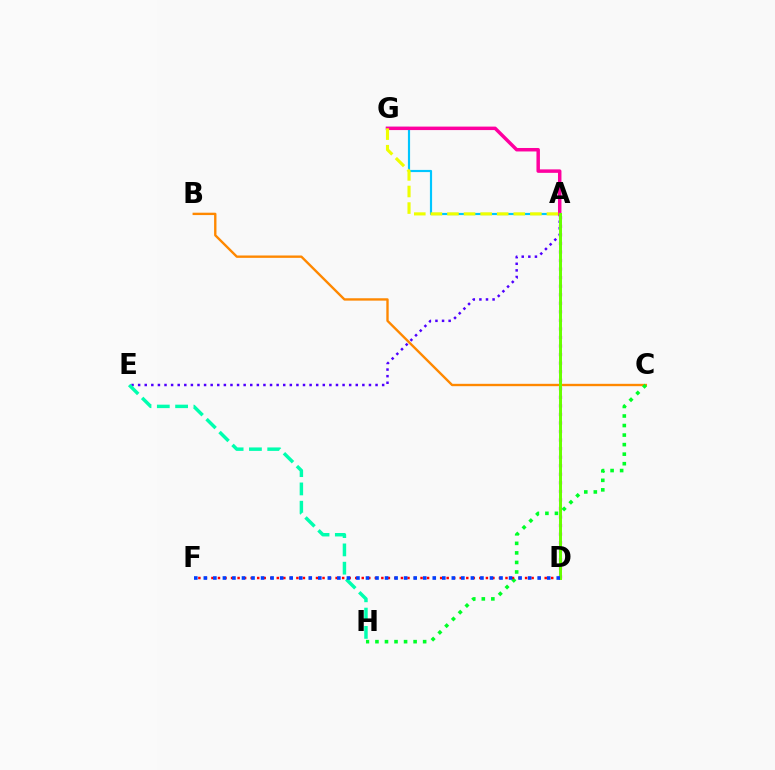{('A', 'D'): [{'color': '#d600ff', 'line_style': 'dotted', 'thickness': 2.32}, {'color': '#66ff00', 'line_style': 'solid', 'thickness': 2.13}], ('A', 'G'): [{'color': '#00c7ff', 'line_style': 'solid', 'thickness': 1.56}, {'color': '#ff00a0', 'line_style': 'solid', 'thickness': 2.5}, {'color': '#eeff00', 'line_style': 'dashed', 'thickness': 2.25}], ('B', 'C'): [{'color': '#ff8800', 'line_style': 'solid', 'thickness': 1.71}], ('A', 'E'): [{'color': '#4f00ff', 'line_style': 'dotted', 'thickness': 1.79}], ('E', 'H'): [{'color': '#00ffaf', 'line_style': 'dashed', 'thickness': 2.48}], ('C', 'H'): [{'color': '#00ff27', 'line_style': 'dotted', 'thickness': 2.59}], ('D', 'F'): [{'color': '#ff0000', 'line_style': 'dotted', 'thickness': 1.78}, {'color': '#003fff', 'line_style': 'dotted', 'thickness': 2.59}]}